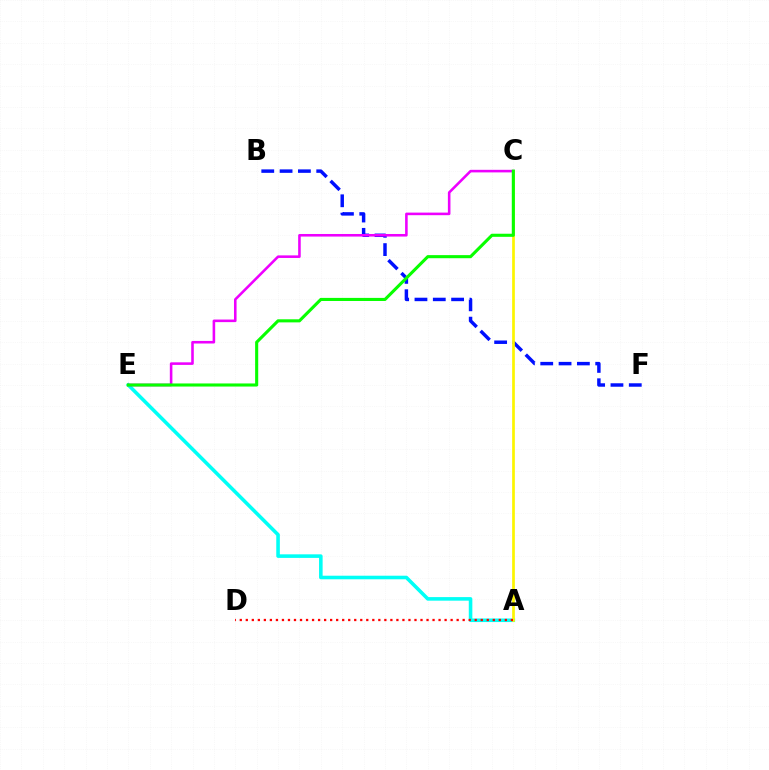{('B', 'F'): [{'color': '#0010ff', 'line_style': 'dashed', 'thickness': 2.49}], ('A', 'E'): [{'color': '#00fff6', 'line_style': 'solid', 'thickness': 2.57}], ('C', 'E'): [{'color': '#ee00ff', 'line_style': 'solid', 'thickness': 1.86}, {'color': '#08ff00', 'line_style': 'solid', 'thickness': 2.23}], ('A', 'C'): [{'color': '#fcf500', 'line_style': 'solid', 'thickness': 1.95}], ('A', 'D'): [{'color': '#ff0000', 'line_style': 'dotted', 'thickness': 1.64}]}